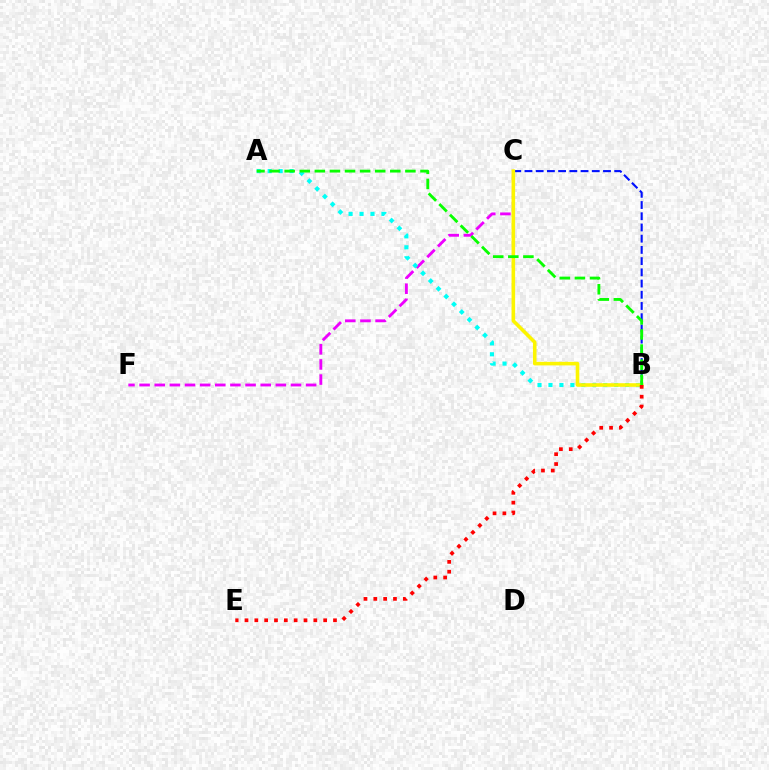{('C', 'F'): [{'color': '#ee00ff', 'line_style': 'dashed', 'thickness': 2.06}], ('A', 'B'): [{'color': '#00fff6', 'line_style': 'dotted', 'thickness': 2.98}, {'color': '#08ff00', 'line_style': 'dashed', 'thickness': 2.05}], ('B', 'C'): [{'color': '#0010ff', 'line_style': 'dashed', 'thickness': 1.52}, {'color': '#fcf500', 'line_style': 'solid', 'thickness': 2.59}], ('B', 'E'): [{'color': '#ff0000', 'line_style': 'dotted', 'thickness': 2.67}]}